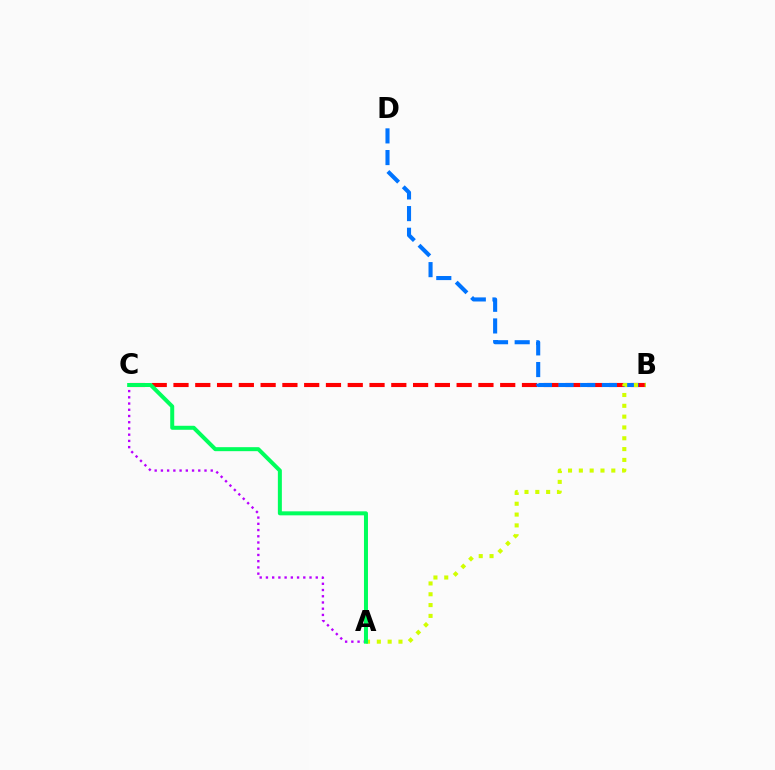{('B', 'C'): [{'color': '#ff0000', 'line_style': 'dashed', 'thickness': 2.96}], ('A', 'C'): [{'color': '#b900ff', 'line_style': 'dotted', 'thickness': 1.69}, {'color': '#00ff5c', 'line_style': 'solid', 'thickness': 2.88}], ('B', 'D'): [{'color': '#0074ff', 'line_style': 'dashed', 'thickness': 2.94}], ('A', 'B'): [{'color': '#d1ff00', 'line_style': 'dotted', 'thickness': 2.94}]}